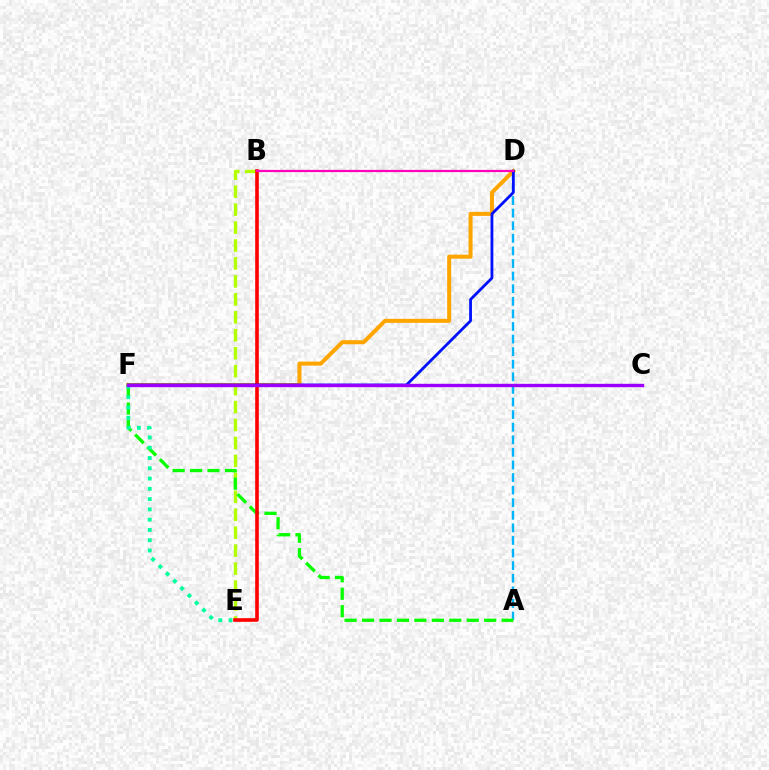{('B', 'E'): [{'color': '#b3ff00', 'line_style': 'dashed', 'thickness': 2.44}, {'color': '#ff0000', 'line_style': 'solid', 'thickness': 2.61}], ('A', 'D'): [{'color': '#00b5ff', 'line_style': 'dashed', 'thickness': 1.71}], ('A', 'F'): [{'color': '#08ff00', 'line_style': 'dashed', 'thickness': 2.37}], ('D', 'F'): [{'color': '#ffa500', 'line_style': 'solid', 'thickness': 2.9}, {'color': '#0010ff', 'line_style': 'solid', 'thickness': 2.01}], ('E', 'F'): [{'color': '#00ff9d', 'line_style': 'dotted', 'thickness': 2.79}], ('C', 'F'): [{'color': '#9b00ff', 'line_style': 'solid', 'thickness': 2.43}], ('B', 'D'): [{'color': '#ff00bd', 'line_style': 'solid', 'thickness': 1.6}]}